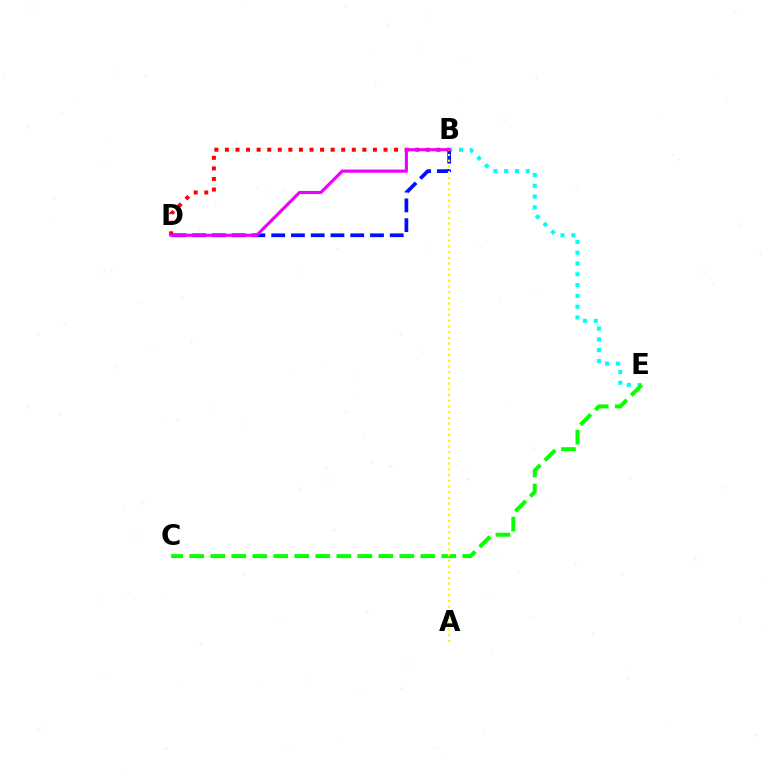{('B', 'E'): [{'color': '#00fff6', 'line_style': 'dotted', 'thickness': 2.93}], ('C', 'E'): [{'color': '#08ff00', 'line_style': 'dashed', 'thickness': 2.85}], ('B', 'D'): [{'color': '#ff0000', 'line_style': 'dotted', 'thickness': 2.87}, {'color': '#0010ff', 'line_style': 'dashed', 'thickness': 2.68}, {'color': '#ee00ff', 'line_style': 'solid', 'thickness': 2.25}], ('A', 'B'): [{'color': '#fcf500', 'line_style': 'dotted', 'thickness': 1.55}]}